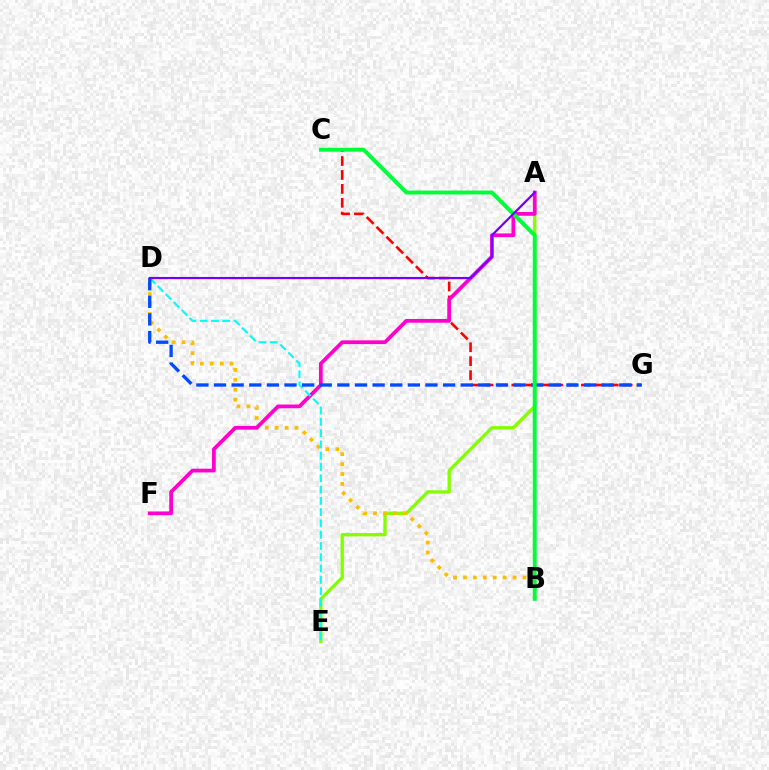{('A', 'E'): [{'color': '#84ff00', 'line_style': 'solid', 'thickness': 2.4}], ('B', 'D'): [{'color': '#ffbd00', 'line_style': 'dotted', 'thickness': 2.7}], ('C', 'G'): [{'color': '#ff0000', 'line_style': 'dashed', 'thickness': 1.89}], ('A', 'F'): [{'color': '#ff00cf', 'line_style': 'solid', 'thickness': 2.7}], ('D', 'E'): [{'color': '#00fff6', 'line_style': 'dashed', 'thickness': 1.53}], ('D', 'G'): [{'color': '#004bff', 'line_style': 'dashed', 'thickness': 2.39}], ('B', 'C'): [{'color': '#00ff39', 'line_style': 'solid', 'thickness': 2.82}], ('A', 'D'): [{'color': '#7200ff', 'line_style': 'solid', 'thickness': 1.61}]}